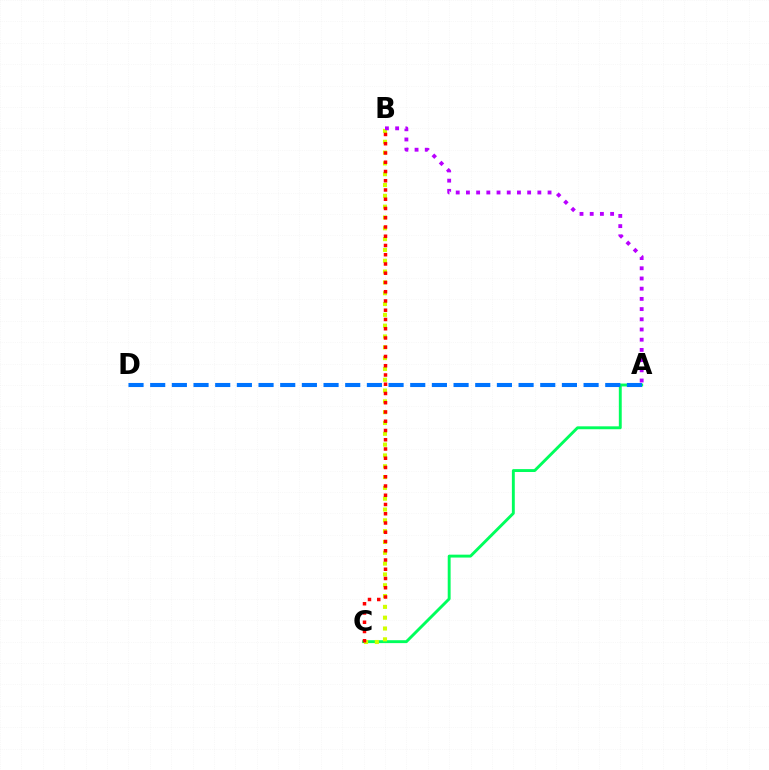{('A', 'C'): [{'color': '#00ff5c', 'line_style': 'solid', 'thickness': 2.09}], ('B', 'C'): [{'color': '#d1ff00', 'line_style': 'dotted', 'thickness': 2.94}, {'color': '#ff0000', 'line_style': 'dotted', 'thickness': 2.51}], ('A', 'B'): [{'color': '#b900ff', 'line_style': 'dotted', 'thickness': 2.77}], ('A', 'D'): [{'color': '#0074ff', 'line_style': 'dashed', 'thickness': 2.94}]}